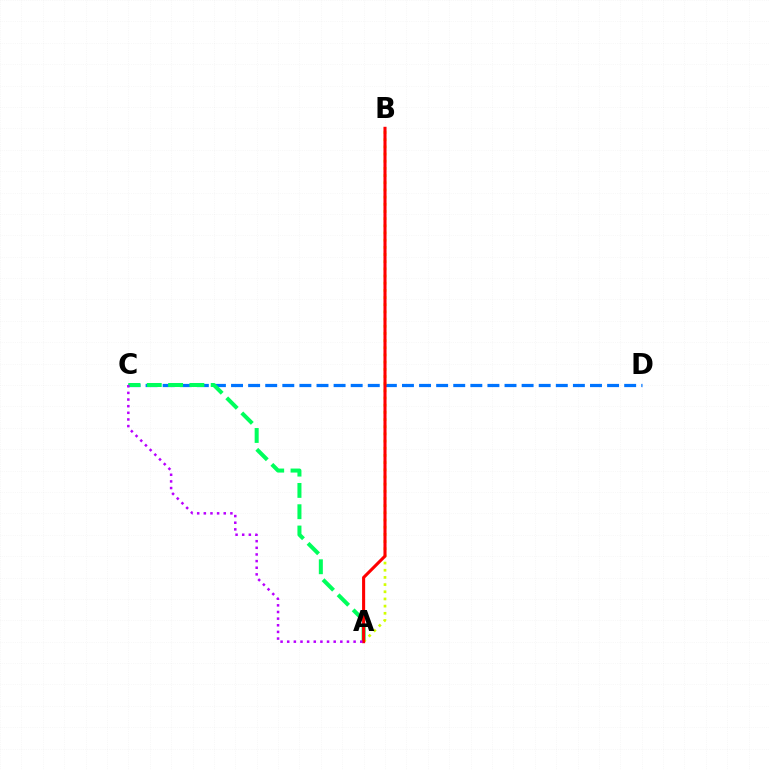{('C', 'D'): [{'color': '#0074ff', 'line_style': 'dashed', 'thickness': 2.32}], ('A', 'C'): [{'color': '#00ff5c', 'line_style': 'dashed', 'thickness': 2.89}, {'color': '#b900ff', 'line_style': 'dotted', 'thickness': 1.8}], ('A', 'B'): [{'color': '#d1ff00', 'line_style': 'dotted', 'thickness': 1.95}, {'color': '#ff0000', 'line_style': 'solid', 'thickness': 2.21}]}